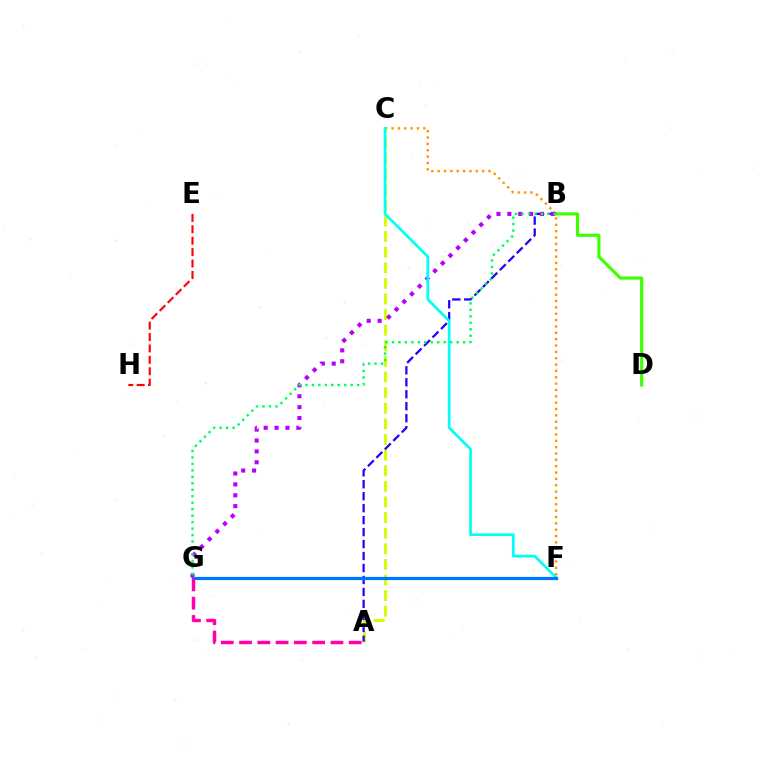{('B', 'D'): [{'color': '#3dff00', 'line_style': 'solid', 'thickness': 2.26}], ('C', 'F'): [{'color': '#ff9400', 'line_style': 'dotted', 'thickness': 1.73}, {'color': '#00fff6', 'line_style': 'solid', 'thickness': 1.94}], ('A', 'C'): [{'color': '#d1ff00', 'line_style': 'dashed', 'thickness': 2.12}], ('A', 'B'): [{'color': '#2500ff', 'line_style': 'dashed', 'thickness': 1.63}], ('B', 'G'): [{'color': '#b900ff', 'line_style': 'dotted', 'thickness': 2.96}, {'color': '#00ff5c', 'line_style': 'dotted', 'thickness': 1.76}], ('E', 'H'): [{'color': '#ff0000', 'line_style': 'dashed', 'thickness': 1.55}], ('F', 'G'): [{'color': '#0074ff', 'line_style': 'solid', 'thickness': 2.31}], ('A', 'G'): [{'color': '#ff00ac', 'line_style': 'dashed', 'thickness': 2.48}]}